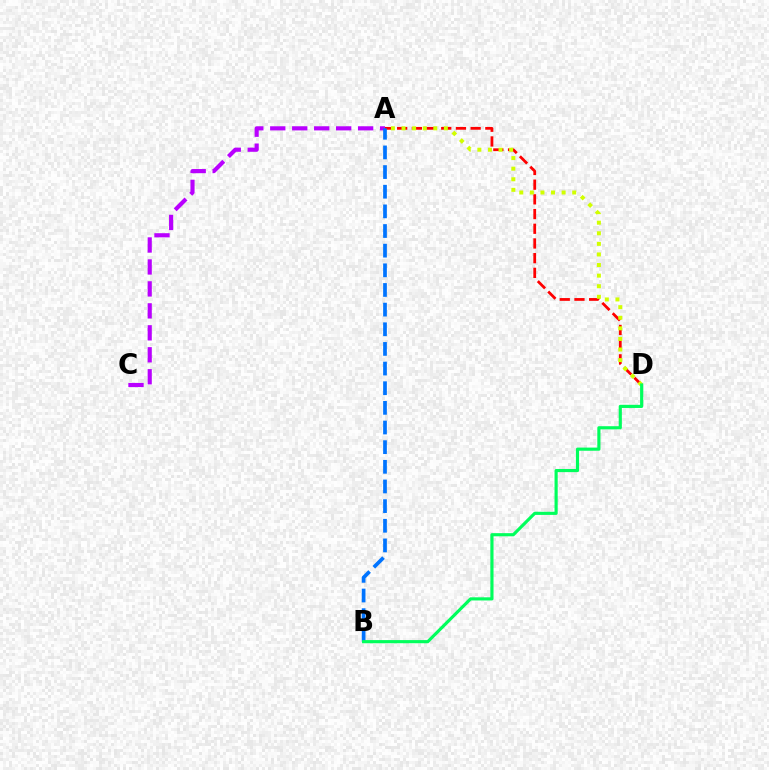{('A', 'D'): [{'color': '#ff0000', 'line_style': 'dashed', 'thickness': 2.0}, {'color': '#d1ff00', 'line_style': 'dotted', 'thickness': 2.88}], ('A', 'C'): [{'color': '#b900ff', 'line_style': 'dashed', 'thickness': 2.98}], ('A', 'B'): [{'color': '#0074ff', 'line_style': 'dashed', 'thickness': 2.67}], ('B', 'D'): [{'color': '#00ff5c', 'line_style': 'solid', 'thickness': 2.27}]}